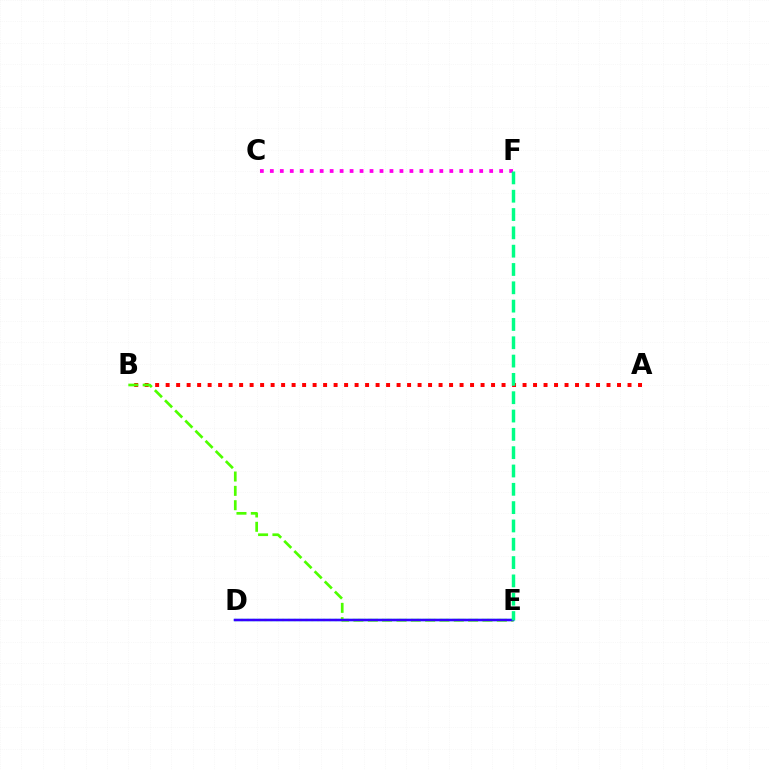{('C', 'F'): [{'color': '#ff00ed', 'line_style': 'dotted', 'thickness': 2.71}], ('A', 'B'): [{'color': '#ff0000', 'line_style': 'dotted', 'thickness': 2.85}], ('D', 'E'): [{'color': '#009eff', 'line_style': 'solid', 'thickness': 1.73}, {'color': '#ffd500', 'line_style': 'dotted', 'thickness': 1.59}, {'color': '#3700ff', 'line_style': 'solid', 'thickness': 1.72}], ('B', 'E'): [{'color': '#4fff00', 'line_style': 'dashed', 'thickness': 1.95}], ('E', 'F'): [{'color': '#00ff86', 'line_style': 'dashed', 'thickness': 2.49}]}